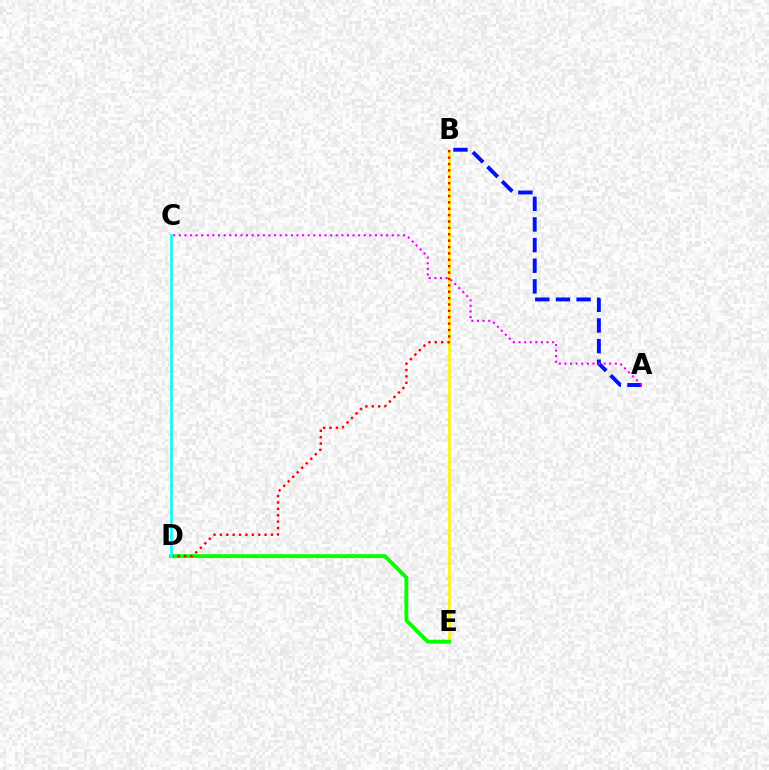{('B', 'E'): [{'color': '#fcf500', 'line_style': 'solid', 'thickness': 1.87}], ('D', 'E'): [{'color': '#08ff00', 'line_style': 'solid', 'thickness': 2.79}], ('B', 'D'): [{'color': '#ff0000', 'line_style': 'dotted', 'thickness': 1.73}], ('A', 'B'): [{'color': '#0010ff', 'line_style': 'dashed', 'thickness': 2.81}], ('A', 'C'): [{'color': '#ee00ff', 'line_style': 'dotted', 'thickness': 1.52}], ('C', 'D'): [{'color': '#00fff6', 'line_style': 'solid', 'thickness': 1.86}]}